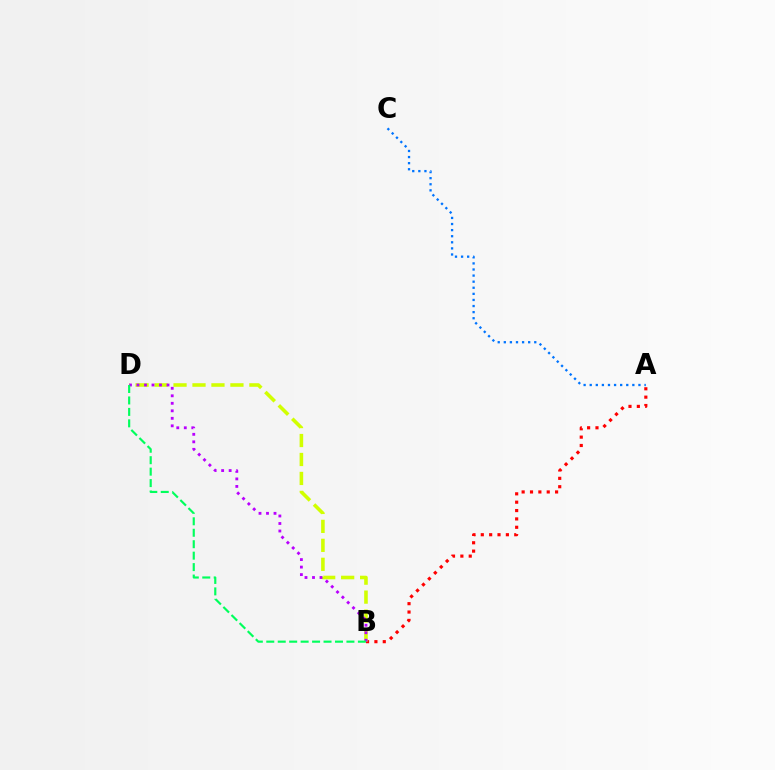{('A', 'C'): [{'color': '#0074ff', 'line_style': 'dotted', 'thickness': 1.65}], ('A', 'B'): [{'color': '#ff0000', 'line_style': 'dotted', 'thickness': 2.27}], ('B', 'D'): [{'color': '#d1ff00', 'line_style': 'dashed', 'thickness': 2.58}, {'color': '#b900ff', 'line_style': 'dotted', 'thickness': 2.04}, {'color': '#00ff5c', 'line_style': 'dashed', 'thickness': 1.56}]}